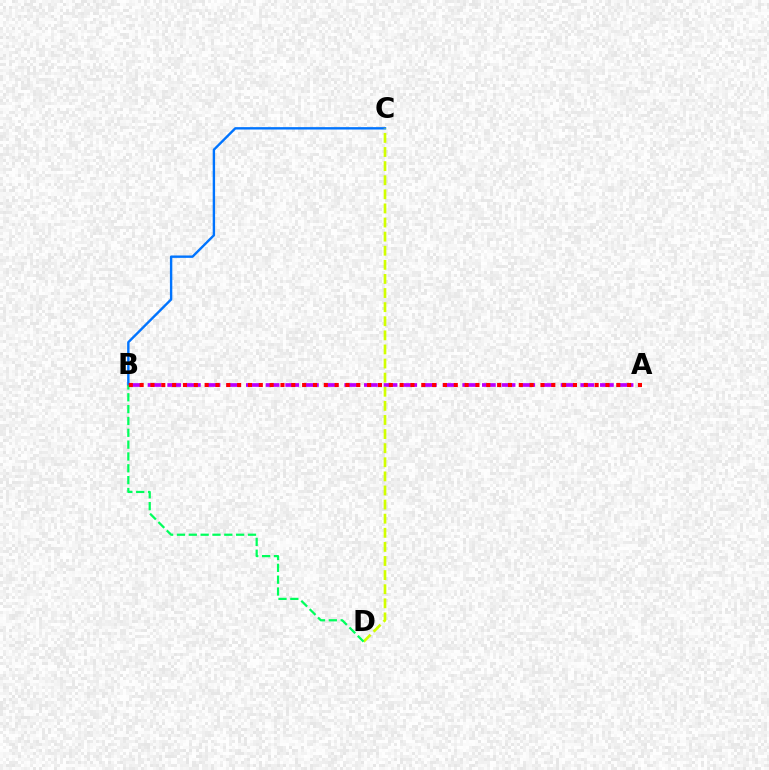{('A', 'B'): [{'color': '#b900ff', 'line_style': 'dashed', 'thickness': 2.67}, {'color': '#ff0000', 'line_style': 'dotted', 'thickness': 2.94}], ('B', 'C'): [{'color': '#0074ff', 'line_style': 'solid', 'thickness': 1.72}], ('C', 'D'): [{'color': '#d1ff00', 'line_style': 'dashed', 'thickness': 1.92}], ('B', 'D'): [{'color': '#00ff5c', 'line_style': 'dashed', 'thickness': 1.61}]}